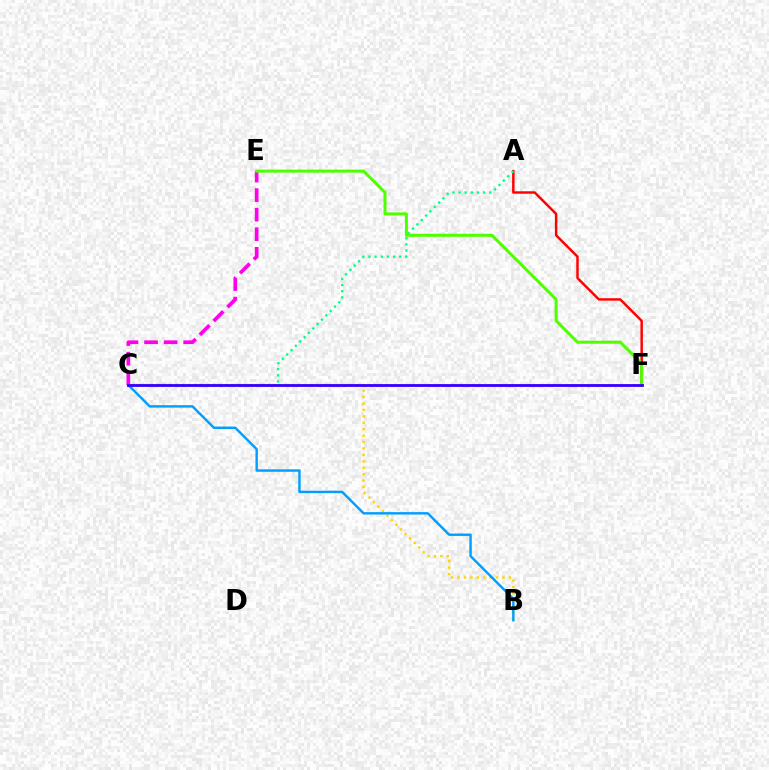{('B', 'C'): [{'color': '#ffd500', 'line_style': 'dotted', 'thickness': 1.75}, {'color': '#009eff', 'line_style': 'solid', 'thickness': 1.74}], ('A', 'F'): [{'color': '#ff0000', 'line_style': 'solid', 'thickness': 1.77}], ('C', 'E'): [{'color': '#ff00ed', 'line_style': 'dashed', 'thickness': 2.66}], ('A', 'C'): [{'color': '#00ff86', 'line_style': 'dotted', 'thickness': 1.67}], ('E', 'F'): [{'color': '#4fff00', 'line_style': 'solid', 'thickness': 2.17}], ('C', 'F'): [{'color': '#3700ff', 'line_style': 'solid', 'thickness': 2.04}]}